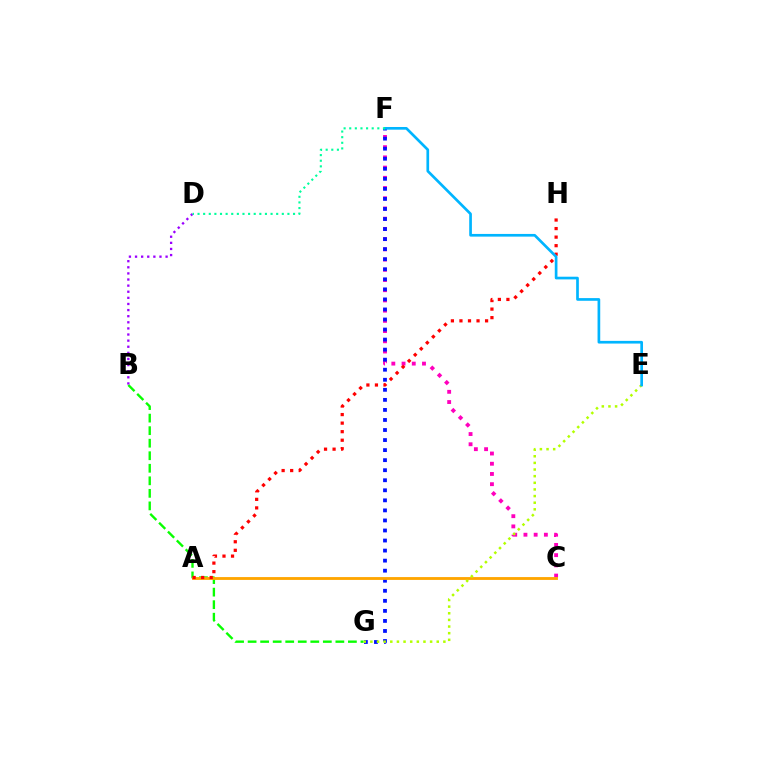{('B', 'G'): [{'color': '#08ff00', 'line_style': 'dashed', 'thickness': 1.7}], ('C', 'F'): [{'color': '#ff00bd', 'line_style': 'dotted', 'thickness': 2.78}], ('F', 'G'): [{'color': '#0010ff', 'line_style': 'dotted', 'thickness': 2.73}], ('B', 'D'): [{'color': '#9b00ff', 'line_style': 'dotted', 'thickness': 1.66}], ('A', 'C'): [{'color': '#ffa500', 'line_style': 'solid', 'thickness': 2.05}], ('E', 'G'): [{'color': '#b3ff00', 'line_style': 'dotted', 'thickness': 1.8}], ('A', 'H'): [{'color': '#ff0000', 'line_style': 'dotted', 'thickness': 2.32}], ('E', 'F'): [{'color': '#00b5ff', 'line_style': 'solid', 'thickness': 1.93}], ('D', 'F'): [{'color': '#00ff9d', 'line_style': 'dotted', 'thickness': 1.53}]}